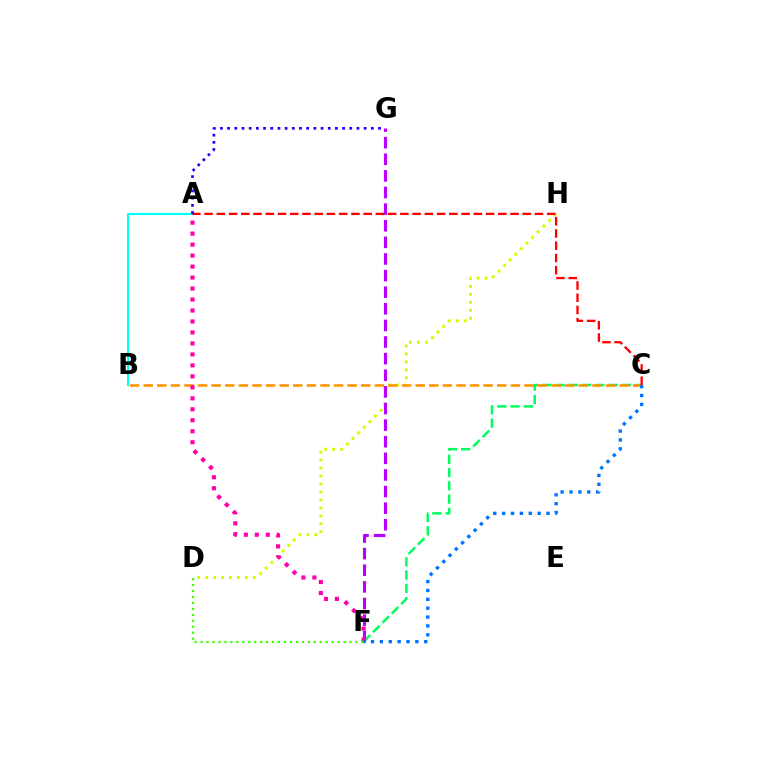{('C', 'F'): [{'color': '#00ff5c', 'line_style': 'dashed', 'thickness': 1.8}, {'color': '#0074ff', 'line_style': 'dotted', 'thickness': 2.41}], ('D', 'H'): [{'color': '#d1ff00', 'line_style': 'dotted', 'thickness': 2.16}], ('B', 'C'): [{'color': '#ff9400', 'line_style': 'dashed', 'thickness': 1.85}], ('A', 'B'): [{'color': '#00fff6', 'line_style': 'solid', 'thickness': 1.54}], ('F', 'G'): [{'color': '#b900ff', 'line_style': 'dashed', 'thickness': 2.26}], ('A', 'F'): [{'color': '#ff00ac', 'line_style': 'dotted', 'thickness': 2.98}], ('D', 'F'): [{'color': '#3dff00', 'line_style': 'dotted', 'thickness': 1.62}], ('A', 'C'): [{'color': '#ff0000', 'line_style': 'dashed', 'thickness': 1.66}], ('A', 'G'): [{'color': '#2500ff', 'line_style': 'dotted', 'thickness': 1.95}]}